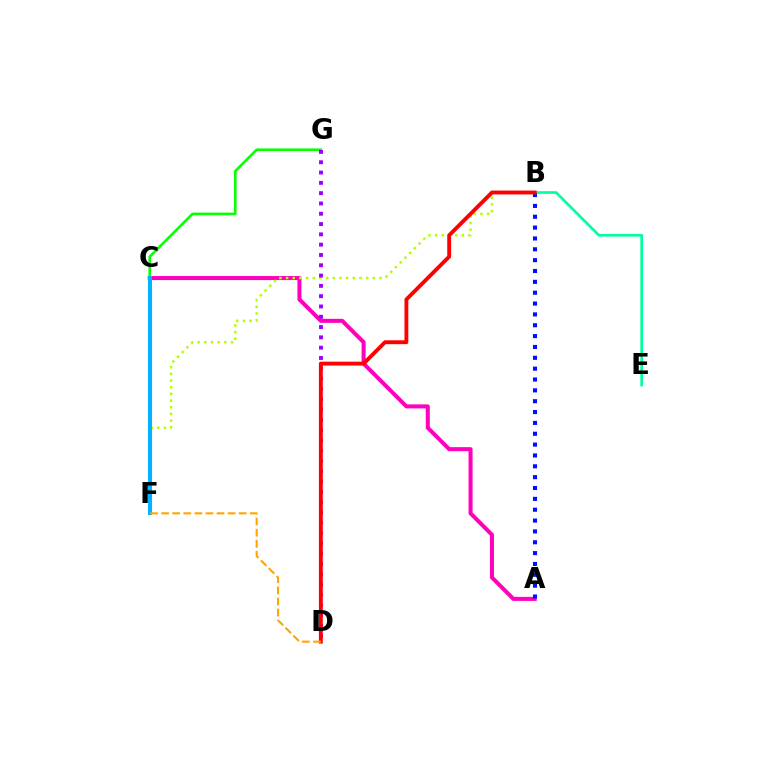{('A', 'C'): [{'color': '#ff00bd', 'line_style': 'solid', 'thickness': 2.9}], ('B', 'E'): [{'color': '#00ff9d', 'line_style': 'solid', 'thickness': 1.92}], ('B', 'F'): [{'color': '#b3ff00', 'line_style': 'dotted', 'thickness': 1.81}], ('C', 'G'): [{'color': '#08ff00', 'line_style': 'solid', 'thickness': 1.86}], ('D', 'G'): [{'color': '#9b00ff', 'line_style': 'dotted', 'thickness': 2.8}], ('A', 'B'): [{'color': '#0010ff', 'line_style': 'dotted', 'thickness': 2.95}], ('B', 'D'): [{'color': '#ff0000', 'line_style': 'solid', 'thickness': 2.78}], ('C', 'F'): [{'color': '#00b5ff', 'line_style': 'solid', 'thickness': 2.91}], ('D', 'F'): [{'color': '#ffa500', 'line_style': 'dashed', 'thickness': 1.51}]}